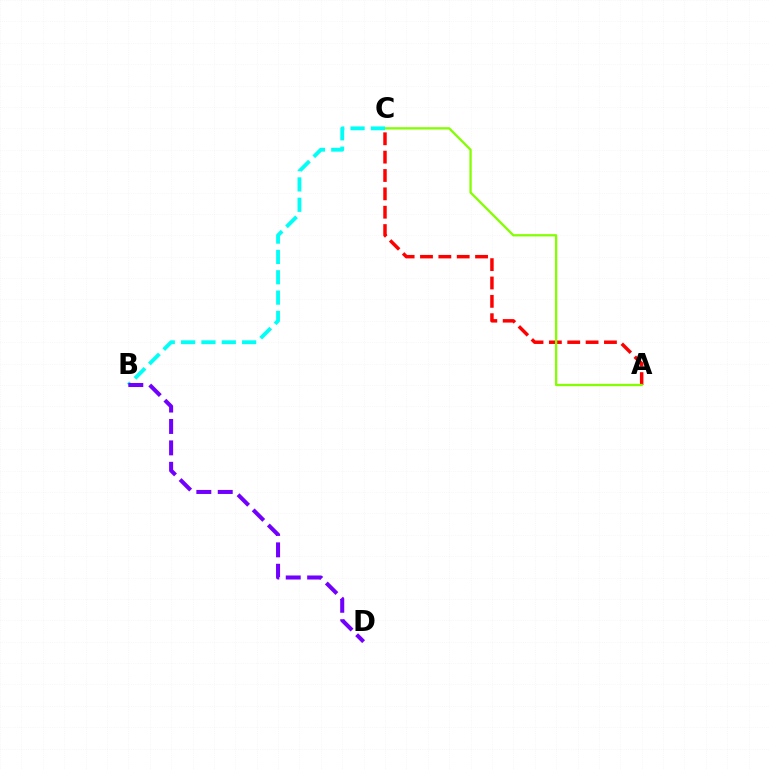{('A', 'C'): [{'color': '#ff0000', 'line_style': 'dashed', 'thickness': 2.49}, {'color': '#84ff00', 'line_style': 'solid', 'thickness': 1.65}], ('B', 'C'): [{'color': '#00fff6', 'line_style': 'dashed', 'thickness': 2.76}], ('B', 'D'): [{'color': '#7200ff', 'line_style': 'dashed', 'thickness': 2.91}]}